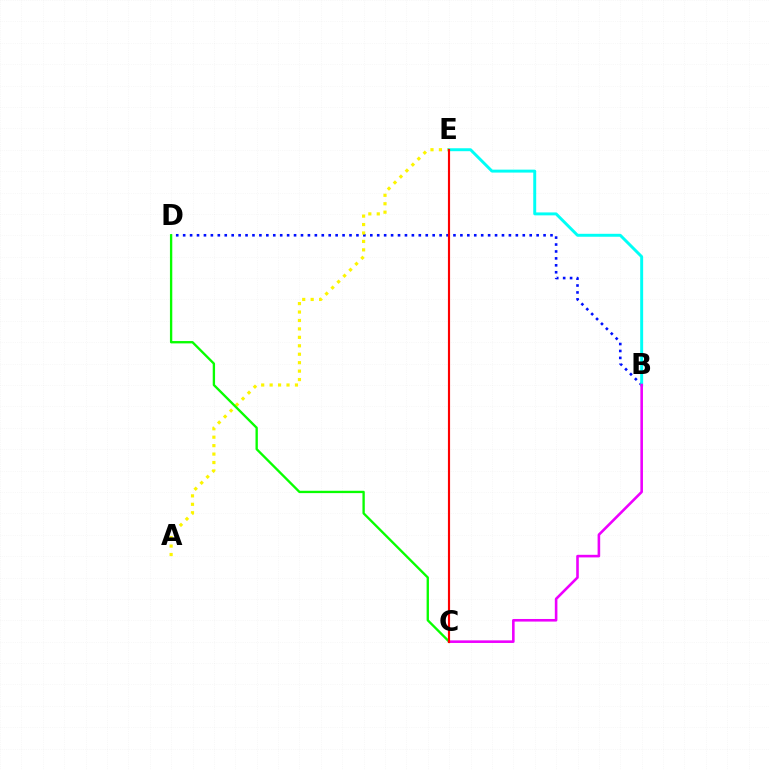{('B', 'D'): [{'color': '#0010ff', 'line_style': 'dotted', 'thickness': 1.88}], ('A', 'E'): [{'color': '#fcf500', 'line_style': 'dotted', 'thickness': 2.29}], ('B', 'E'): [{'color': '#00fff6', 'line_style': 'solid', 'thickness': 2.12}], ('C', 'D'): [{'color': '#08ff00', 'line_style': 'solid', 'thickness': 1.69}], ('B', 'C'): [{'color': '#ee00ff', 'line_style': 'solid', 'thickness': 1.87}], ('C', 'E'): [{'color': '#ff0000', 'line_style': 'solid', 'thickness': 1.55}]}